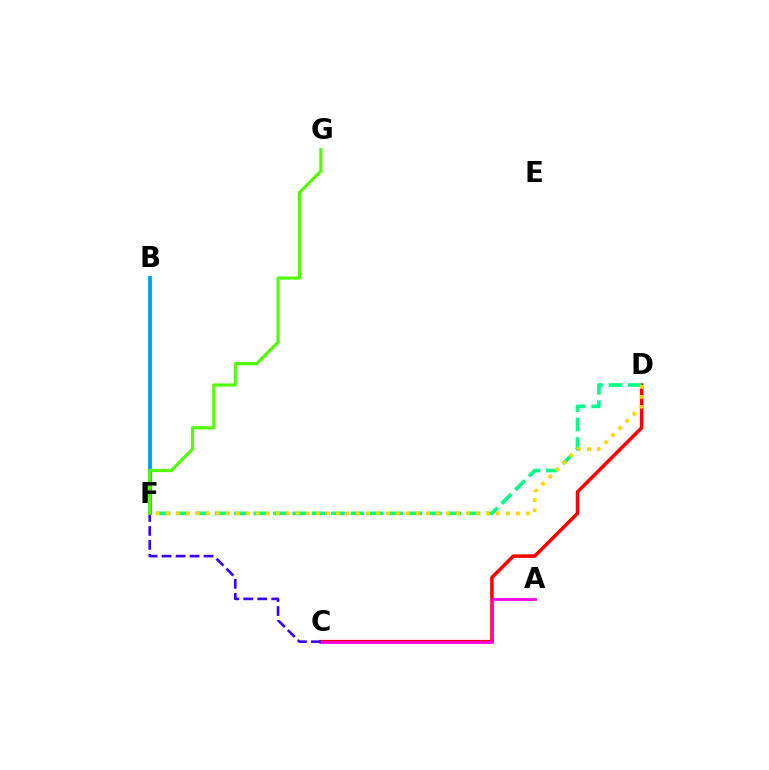{('C', 'D'): [{'color': '#ff0000', 'line_style': 'solid', 'thickness': 2.54}], ('D', 'F'): [{'color': '#00ff86', 'line_style': 'dashed', 'thickness': 2.63}, {'color': '#ffd500', 'line_style': 'dotted', 'thickness': 2.72}], ('B', 'F'): [{'color': '#009eff', 'line_style': 'solid', 'thickness': 2.79}], ('A', 'C'): [{'color': '#ff00ed', 'line_style': 'solid', 'thickness': 1.99}], ('C', 'F'): [{'color': '#3700ff', 'line_style': 'dashed', 'thickness': 1.9}], ('F', 'G'): [{'color': '#4fff00', 'line_style': 'solid', 'thickness': 2.26}]}